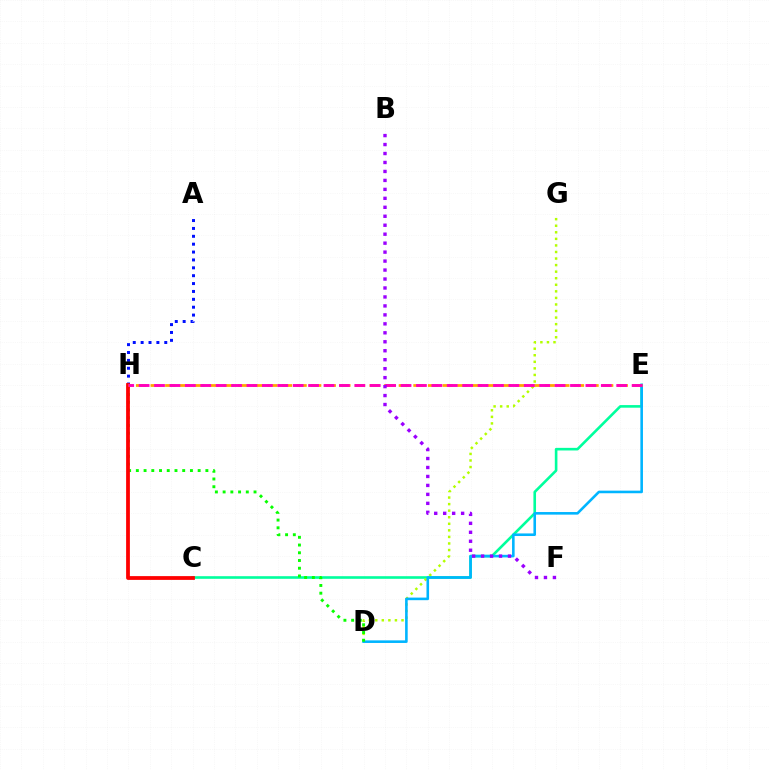{('C', 'E'): [{'color': '#00ff9d', 'line_style': 'solid', 'thickness': 1.88}], ('D', 'G'): [{'color': '#b3ff00', 'line_style': 'dotted', 'thickness': 1.78}], ('A', 'H'): [{'color': '#0010ff', 'line_style': 'dotted', 'thickness': 2.14}], ('D', 'E'): [{'color': '#00b5ff', 'line_style': 'solid', 'thickness': 1.87}], ('D', 'H'): [{'color': '#08ff00', 'line_style': 'dotted', 'thickness': 2.1}], ('C', 'H'): [{'color': '#ff0000', 'line_style': 'solid', 'thickness': 2.72}], ('E', 'H'): [{'color': '#ffa500', 'line_style': 'dashed', 'thickness': 1.98}, {'color': '#ff00bd', 'line_style': 'dashed', 'thickness': 2.09}], ('B', 'F'): [{'color': '#9b00ff', 'line_style': 'dotted', 'thickness': 2.44}]}